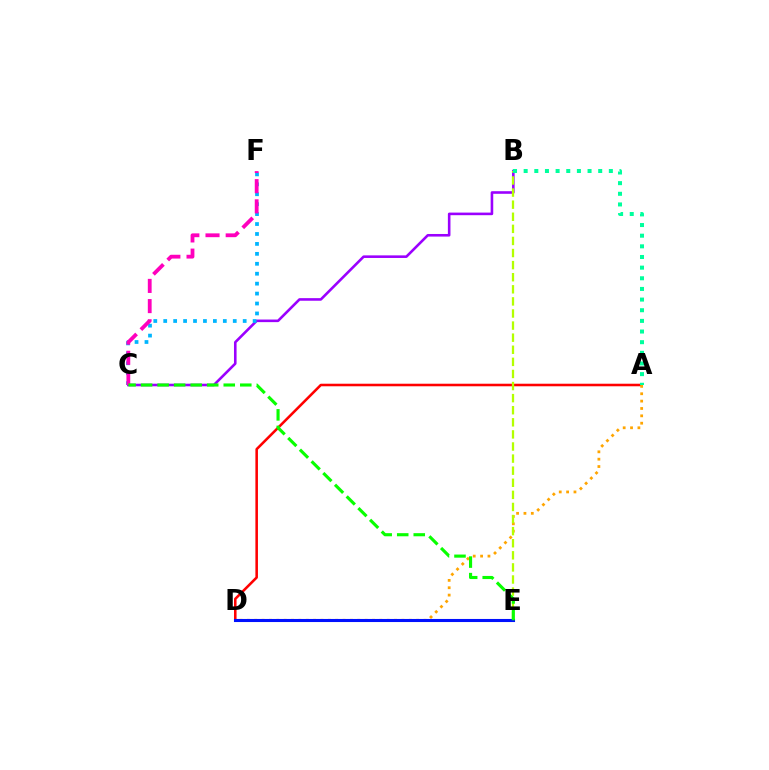{('B', 'C'): [{'color': '#9b00ff', 'line_style': 'solid', 'thickness': 1.87}], ('A', 'D'): [{'color': '#ff0000', 'line_style': 'solid', 'thickness': 1.84}, {'color': '#ffa500', 'line_style': 'dotted', 'thickness': 2.0}], ('C', 'F'): [{'color': '#00b5ff', 'line_style': 'dotted', 'thickness': 2.7}, {'color': '#ff00bd', 'line_style': 'dashed', 'thickness': 2.74}], ('B', 'E'): [{'color': '#b3ff00', 'line_style': 'dashed', 'thickness': 1.64}], ('A', 'B'): [{'color': '#00ff9d', 'line_style': 'dotted', 'thickness': 2.89}], ('D', 'E'): [{'color': '#0010ff', 'line_style': 'solid', 'thickness': 2.22}], ('C', 'E'): [{'color': '#08ff00', 'line_style': 'dashed', 'thickness': 2.25}]}